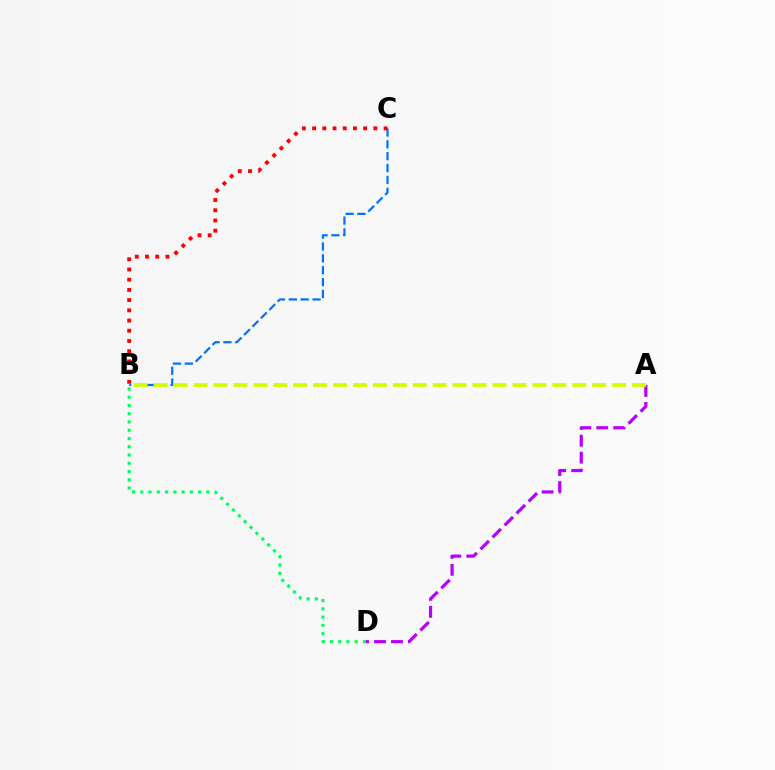{('A', 'D'): [{'color': '#b900ff', 'line_style': 'dashed', 'thickness': 2.31}], ('B', 'C'): [{'color': '#0074ff', 'line_style': 'dashed', 'thickness': 1.61}, {'color': '#ff0000', 'line_style': 'dotted', 'thickness': 2.78}], ('A', 'B'): [{'color': '#d1ff00', 'line_style': 'dashed', 'thickness': 2.71}], ('B', 'D'): [{'color': '#00ff5c', 'line_style': 'dotted', 'thickness': 2.24}]}